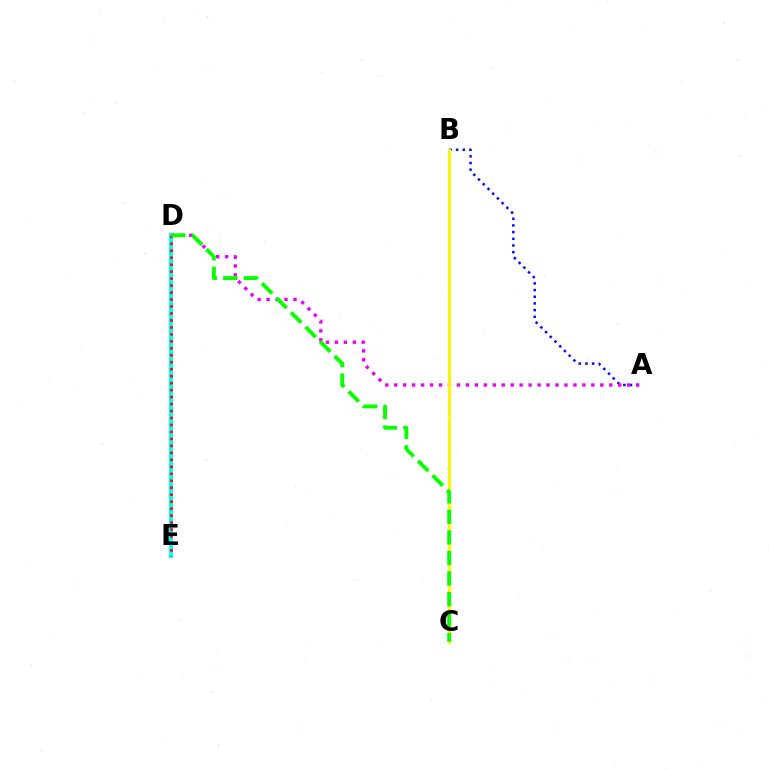{('A', 'B'): [{'color': '#0010ff', 'line_style': 'dotted', 'thickness': 1.82}], ('D', 'E'): [{'color': '#00fff6', 'line_style': 'solid', 'thickness': 2.86}, {'color': '#ff0000', 'line_style': 'dotted', 'thickness': 1.89}], ('A', 'D'): [{'color': '#ee00ff', 'line_style': 'dotted', 'thickness': 2.43}], ('B', 'C'): [{'color': '#fcf500', 'line_style': 'solid', 'thickness': 2.13}], ('C', 'D'): [{'color': '#08ff00', 'line_style': 'dashed', 'thickness': 2.79}]}